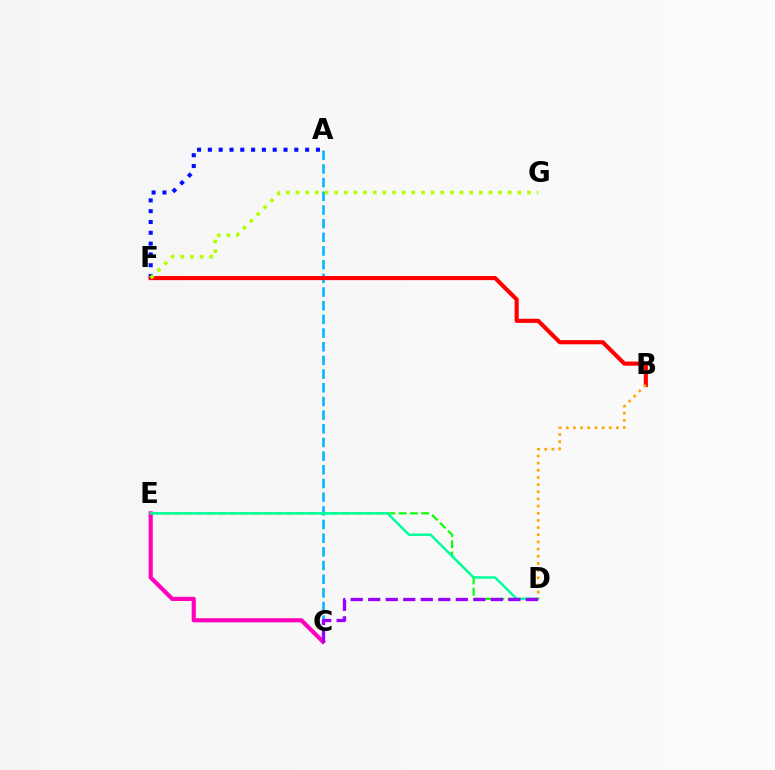{('D', 'E'): [{'color': '#08ff00', 'line_style': 'dashed', 'thickness': 1.53}, {'color': '#00ff9d', 'line_style': 'solid', 'thickness': 1.78}], ('C', 'E'): [{'color': '#ff00bd', 'line_style': 'solid', 'thickness': 3.0}], ('A', 'F'): [{'color': '#0010ff', 'line_style': 'dotted', 'thickness': 2.94}], ('A', 'C'): [{'color': '#00b5ff', 'line_style': 'dashed', 'thickness': 1.86}], ('B', 'F'): [{'color': '#ff0000', 'line_style': 'solid', 'thickness': 2.97}], ('B', 'D'): [{'color': '#ffa500', 'line_style': 'dotted', 'thickness': 1.95}], ('F', 'G'): [{'color': '#b3ff00', 'line_style': 'dotted', 'thickness': 2.62}], ('C', 'D'): [{'color': '#9b00ff', 'line_style': 'dashed', 'thickness': 2.38}]}